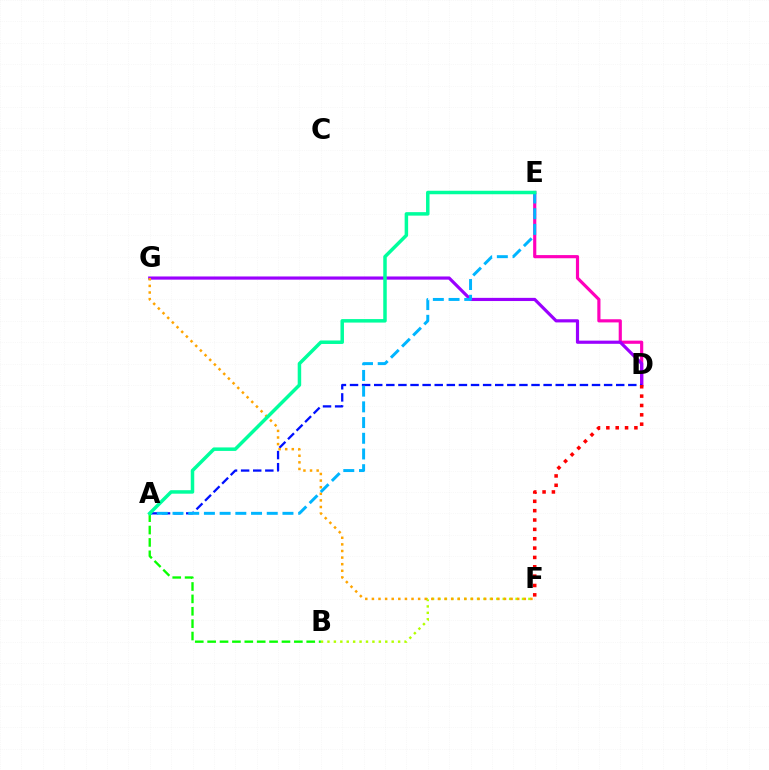{('D', 'E'): [{'color': '#ff00bd', 'line_style': 'solid', 'thickness': 2.28}], ('D', 'G'): [{'color': '#9b00ff', 'line_style': 'solid', 'thickness': 2.28}], ('A', 'D'): [{'color': '#0010ff', 'line_style': 'dashed', 'thickness': 1.64}], ('B', 'F'): [{'color': '#b3ff00', 'line_style': 'dotted', 'thickness': 1.74}], ('D', 'F'): [{'color': '#ff0000', 'line_style': 'dotted', 'thickness': 2.54}], ('F', 'G'): [{'color': '#ffa500', 'line_style': 'dotted', 'thickness': 1.79}], ('A', 'E'): [{'color': '#00b5ff', 'line_style': 'dashed', 'thickness': 2.13}, {'color': '#00ff9d', 'line_style': 'solid', 'thickness': 2.51}], ('A', 'B'): [{'color': '#08ff00', 'line_style': 'dashed', 'thickness': 1.68}]}